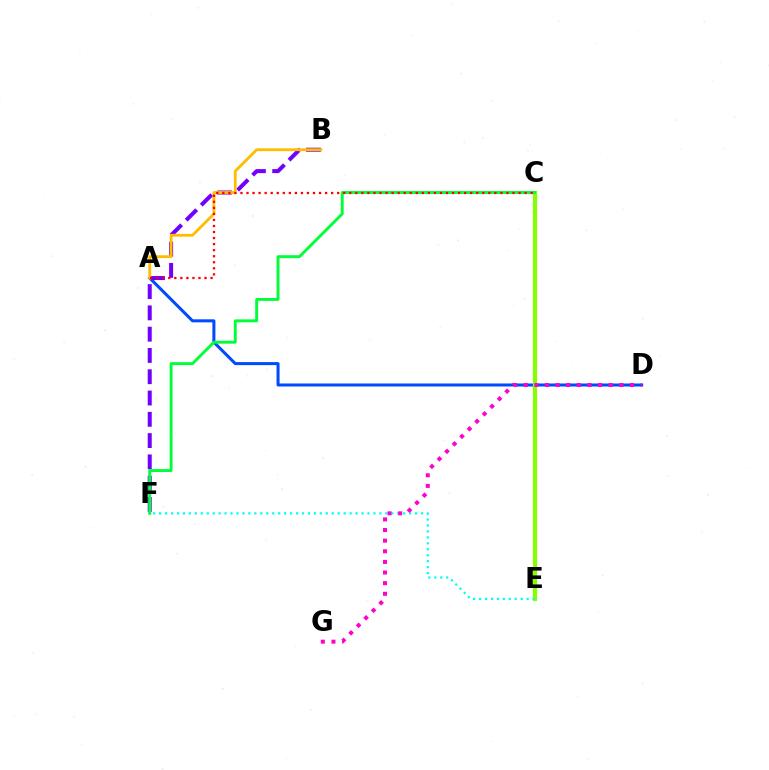{('A', 'D'): [{'color': '#004bff', 'line_style': 'solid', 'thickness': 2.18}], ('B', 'F'): [{'color': '#7200ff', 'line_style': 'dashed', 'thickness': 2.89}], ('C', 'E'): [{'color': '#84ff00', 'line_style': 'solid', 'thickness': 2.99}], ('E', 'F'): [{'color': '#00fff6', 'line_style': 'dotted', 'thickness': 1.62}], ('A', 'B'): [{'color': '#ffbd00', 'line_style': 'solid', 'thickness': 2.03}], ('C', 'F'): [{'color': '#00ff39', 'line_style': 'solid', 'thickness': 2.09}], ('D', 'G'): [{'color': '#ff00cf', 'line_style': 'dotted', 'thickness': 2.89}], ('A', 'C'): [{'color': '#ff0000', 'line_style': 'dotted', 'thickness': 1.64}]}